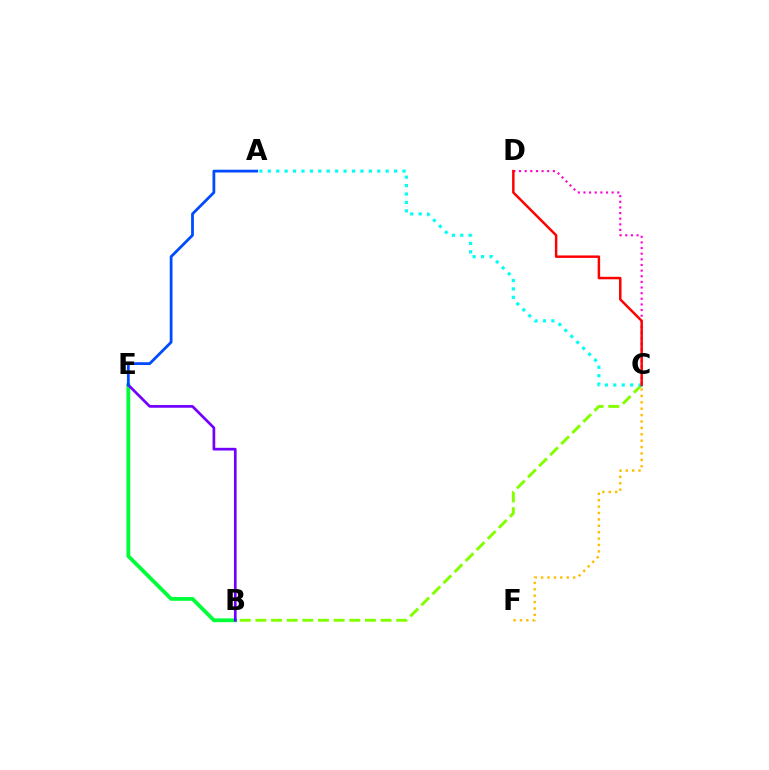{('B', 'C'): [{'color': '#84ff00', 'line_style': 'dashed', 'thickness': 2.13}], ('C', 'F'): [{'color': '#ffbd00', 'line_style': 'dotted', 'thickness': 1.74}], ('B', 'E'): [{'color': '#00ff39', 'line_style': 'solid', 'thickness': 2.73}, {'color': '#7200ff', 'line_style': 'solid', 'thickness': 1.94}], ('A', 'E'): [{'color': '#004bff', 'line_style': 'solid', 'thickness': 2.0}], ('C', 'D'): [{'color': '#ff00cf', 'line_style': 'dotted', 'thickness': 1.53}, {'color': '#ff0000', 'line_style': 'solid', 'thickness': 1.78}], ('A', 'C'): [{'color': '#00fff6', 'line_style': 'dotted', 'thickness': 2.29}]}